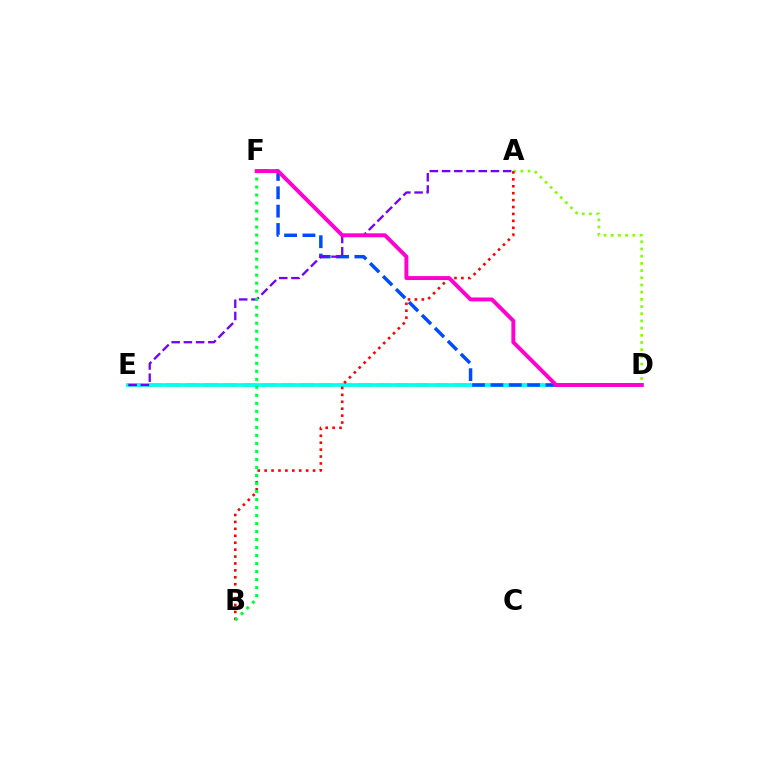{('D', 'E'): [{'color': '#ffbd00', 'line_style': 'dashed', 'thickness': 2.6}, {'color': '#00fff6', 'line_style': 'solid', 'thickness': 2.68}], ('D', 'F'): [{'color': '#004bff', 'line_style': 'dashed', 'thickness': 2.49}, {'color': '#ff00cf', 'line_style': 'solid', 'thickness': 2.82}], ('A', 'E'): [{'color': '#7200ff', 'line_style': 'dashed', 'thickness': 1.66}], ('A', 'D'): [{'color': '#84ff00', 'line_style': 'dotted', 'thickness': 1.95}], ('A', 'B'): [{'color': '#ff0000', 'line_style': 'dotted', 'thickness': 1.88}], ('B', 'F'): [{'color': '#00ff39', 'line_style': 'dotted', 'thickness': 2.18}]}